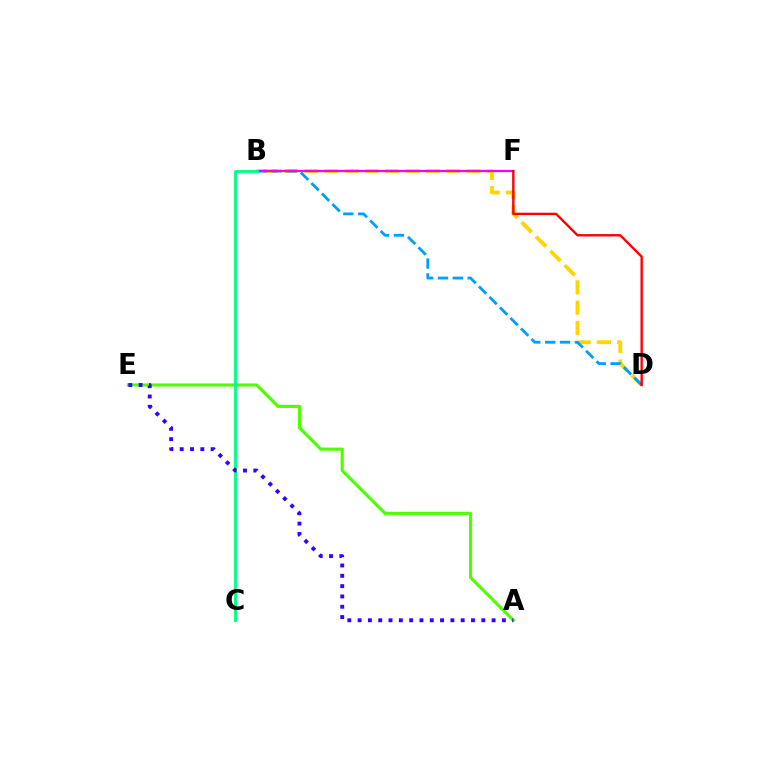{('A', 'E'): [{'color': '#4fff00', 'line_style': 'solid', 'thickness': 2.25}, {'color': '#3700ff', 'line_style': 'dotted', 'thickness': 2.8}], ('B', 'D'): [{'color': '#ffd500', 'line_style': 'dashed', 'thickness': 2.76}, {'color': '#009eff', 'line_style': 'dashed', 'thickness': 2.02}], ('B', 'F'): [{'color': '#ff00ed', 'line_style': 'solid', 'thickness': 1.57}], ('B', 'C'): [{'color': '#00ff86', 'line_style': 'solid', 'thickness': 2.06}], ('D', 'F'): [{'color': '#ff0000', 'line_style': 'solid', 'thickness': 1.71}]}